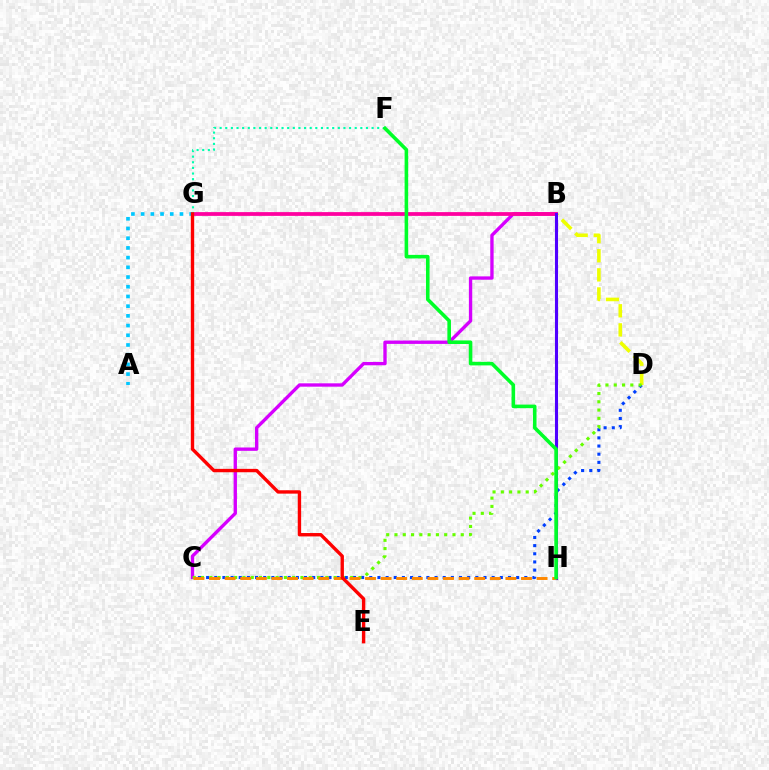{('C', 'D'): [{'color': '#003fff', 'line_style': 'dotted', 'thickness': 2.22}, {'color': '#66ff00', 'line_style': 'dotted', 'thickness': 2.25}], ('B', 'D'): [{'color': '#eeff00', 'line_style': 'dashed', 'thickness': 2.6}], ('B', 'C'): [{'color': '#d600ff', 'line_style': 'solid', 'thickness': 2.41}], ('B', 'G'): [{'color': '#ff00a0', 'line_style': 'solid', 'thickness': 2.71}], ('F', 'G'): [{'color': '#00ffaf', 'line_style': 'dotted', 'thickness': 1.53}], ('B', 'H'): [{'color': '#4f00ff', 'line_style': 'solid', 'thickness': 2.22}], ('A', 'G'): [{'color': '#00c7ff', 'line_style': 'dotted', 'thickness': 2.64}], ('C', 'H'): [{'color': '#ff8800', 'line_style': 'dashed', 'thickness': 2.12}], ('F', 'H'): [{'color': '#00ff27', 'line_style': 'solid', 'thickness': 2.58}], ('E', 'G'): [{'color': '#ff0000', 'line_style': 'solid', 'thickness': 2.44}]}